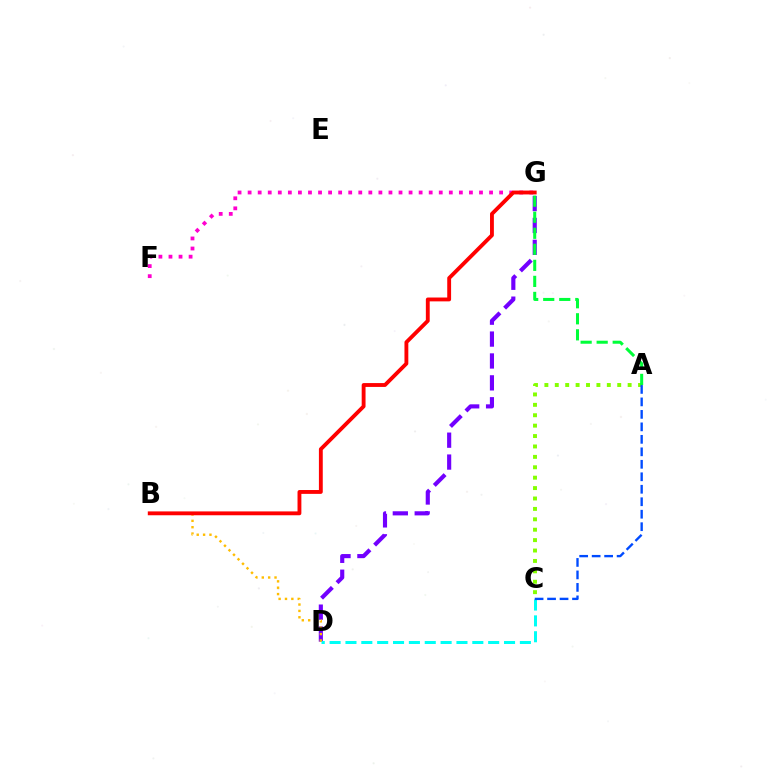{('D', 'G'): [{'color': '#7200ff', 'line_style': 'dashed', 'thickness': 2.97}], ('A', 'C'): [{'color': '#84ff00', 'line_style': 'dotted', 'thickness': 2.83}, {'color': '#004bff', 'line_style': 'dashed', 'thickness': 1.7}], ('C', 'D'): [{'color': '#00fff6', 'line_style': 'dashed', 'thickness': 2.15}], ('F', 'G'): [{'color': '#ff00cf', 'line_style': 'dotted', 'thickness': 2.73}], ('B', 'D'): [{'color': '#ffbd00', 'line_style': 'dotted', 'thickness': 1.73}], ('A', 'G'): [{'color': '#00ff39', 'line_style': 'dashed', 'thickness': 2.18}], ('B', 'G'): [{'color': '#ff0000', 'line_style': 'solid', 'thickness': 2.77}]}